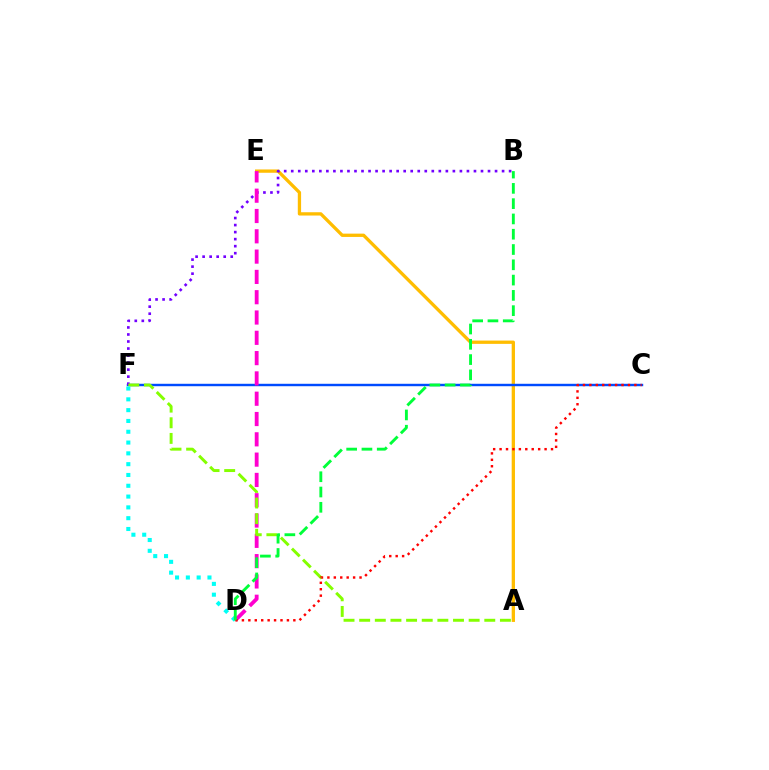{('A', 'E'): [{'color': '#ffbd00', 'line_style': 'solid', 'thickness': 2.38}], ('C', 'F'): [{'color': '#004bff', 'line_style': 'solid', 'thickness': 1.75}], ('B', 'F'): [{'color': '#7200ff', 'line_style': 'dotted', 'thickness': 1.91}], ('D', 'E'): [{'color': '#ff00cf', 'line_style': 'dashed', 'thickness': 2.76}], ('A', 'F'): [{'color': '#84ff00', 'line_style': 'dashed', 'thickness': 2.12}], ('D', 'F'): [{'color': '#00fff6', 'line_style': 'dotted', 'thickness': 2.94}], ('C', 'D'): [{'color': '#ff0000', 'line_style': 'dotted', 'thickness': 1.75}], ('B', 'D'): [{'color': '#00ff39', 'line_style': 'dashed', 'thickness': 2.08}]}